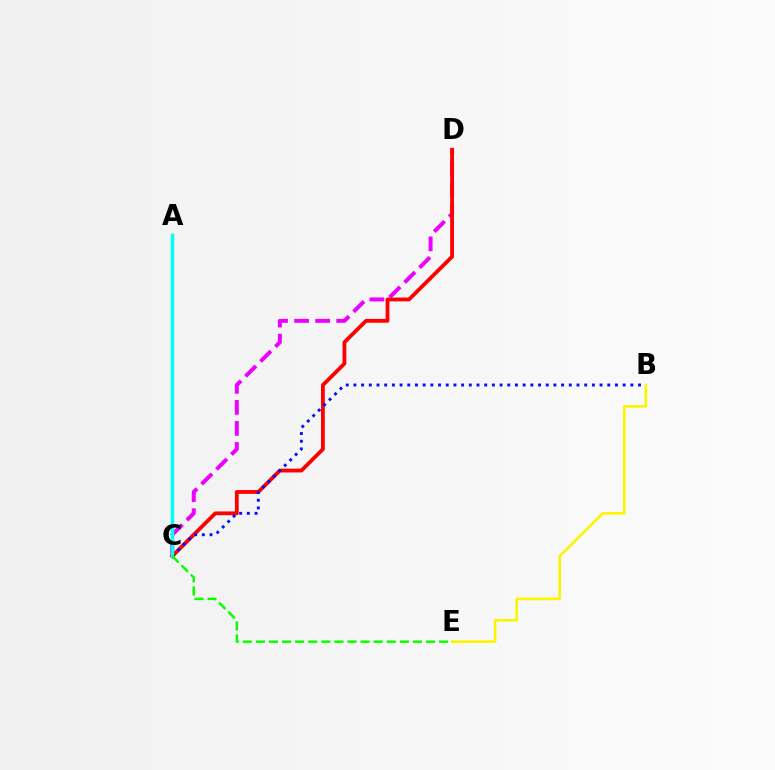{('C', 'D'): [{'color': '#ee00ff', 'line_style': 'dashed', 'thickness': 2.86}, {'color': '#ff0000', 'line_style': 'solid', 'thickness': 2.74}], ('B', 'C'): [{'color': '#0010ff', 'line_style': 'dotted', 'thickness': 2.09}], ('B', 'E'): [{'color': '#fcf500', 'line_style': 'solid', 'thickness': 1.9}], ('A', 'C'): [{'color': '#00fff6', 'line_style': 'solid', 'thickness': 2.49}], ('C', 'E'): [{'color': '#08ff00', 'line_style': 'dashed', 'thickness': 1.78}]}